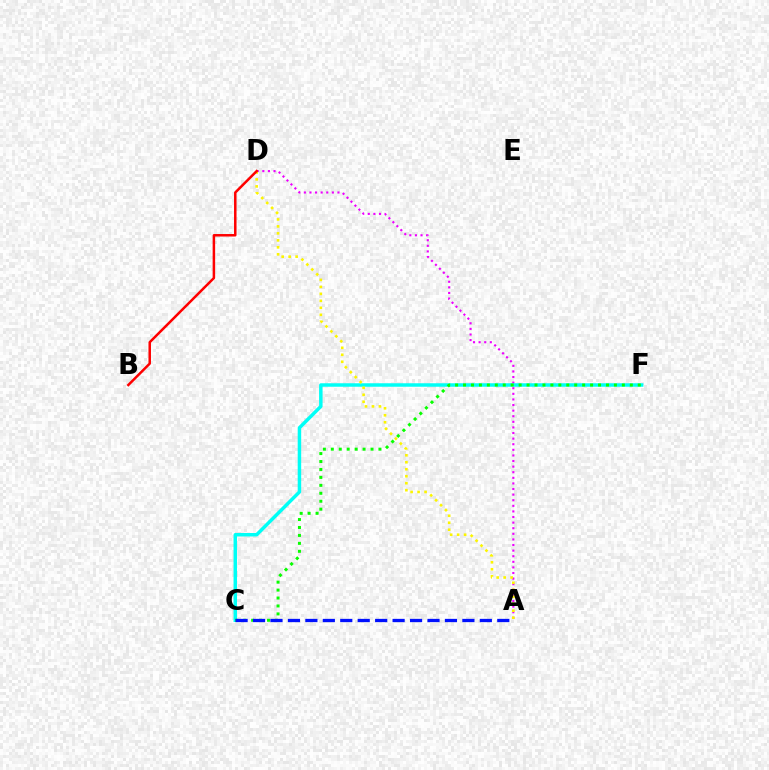{('A', 'D'): [{'color': '#ee00ff', 'line_style': 'dotted', 'thickness': 1.52}, {'color': '#fcf500', 'line_style': 'dotted', 'thickness': 1.9}], ('C', 'F'): [{'color': '#00fff6', 'line_style': 'solid', 'thickness': 2.5}, {'color': '#08ff00', 'line_style': 'dotted', 'thickness': 2.16}], ('B', 'D'): [{'color': '#ff0000', 'line_style': 'solid', 'thickness': 1.8}], ('A', 'C'): [{'color': '#0010ff', 'line_style': 'dashed', 'thickness': 2.37}]}